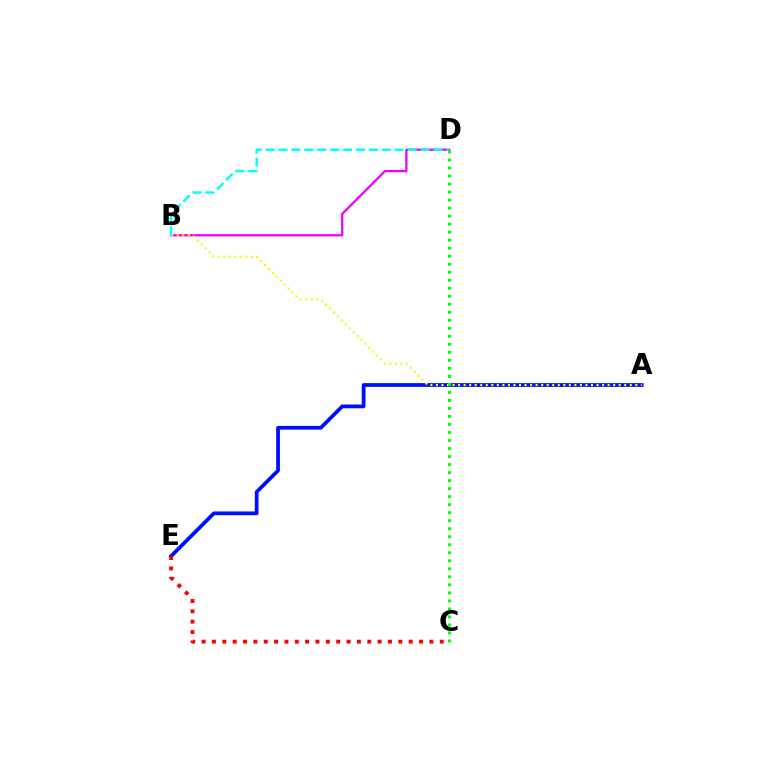{('B', 'D'): [{'color': '#ee00ff', 'line_style': 'solid', 'thickness': 1.64}, {'color': '#00fff6', 'line_style': 'dashed', 'thickness': 1.75}], ('A', 'E'): [{'color': '#0010ff', 'line_style': 'solid', 'thickness': 2.71}], ('A', 'B'): [{'color': '#fcf500', 'line_style': 'dotted', 'thickness': 1.5}], ('C', 'D'): [{'color': '#08ff00', 'line_style': 'dotted', 'thickness': 2.18}], ('C', 'E'): [{'color': '#ff0000', 'line_style': 'dotted', 'thickness': 2.81}]}